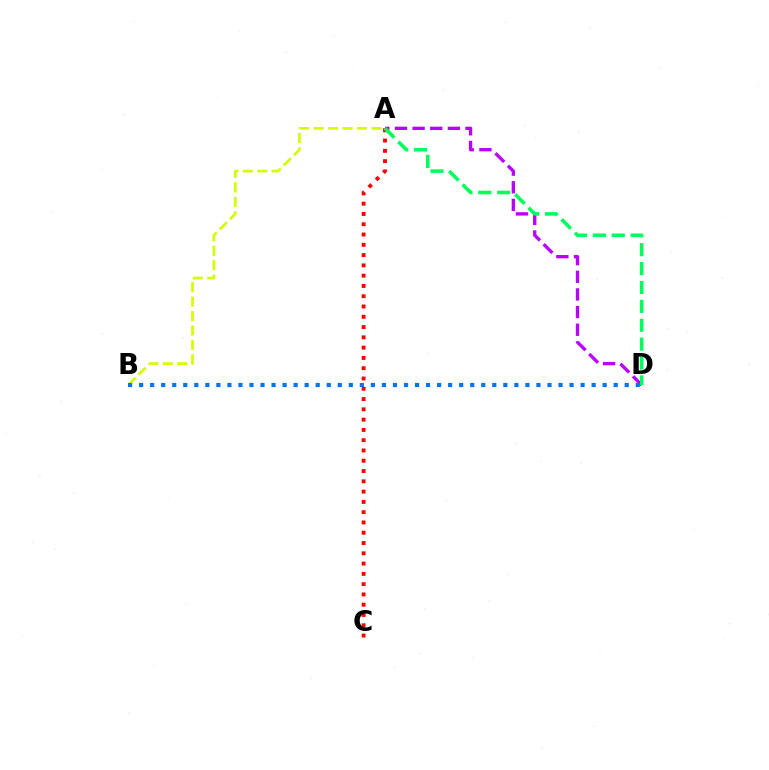{('A', 'D'): [{'color': '#b900ff', 'line_style': 'dashed', 'thickness': 2.4}, {'color': '#00ff5c', 'line_style': 'dashed', 'thickness': 2.57}], ('A', 'C'): [{'color': '#ff0000', 'line_style': 'dotted', 'thickness': 2.79}], ('A', 'B'): [{'color': '#d1ff00', 'line_style': 'dashed', 'thickness': 1.96}], ('B', 'D'): [{'color': '#0074ff', 'line_style': 'dotted', 'thickness': 3.0}]}